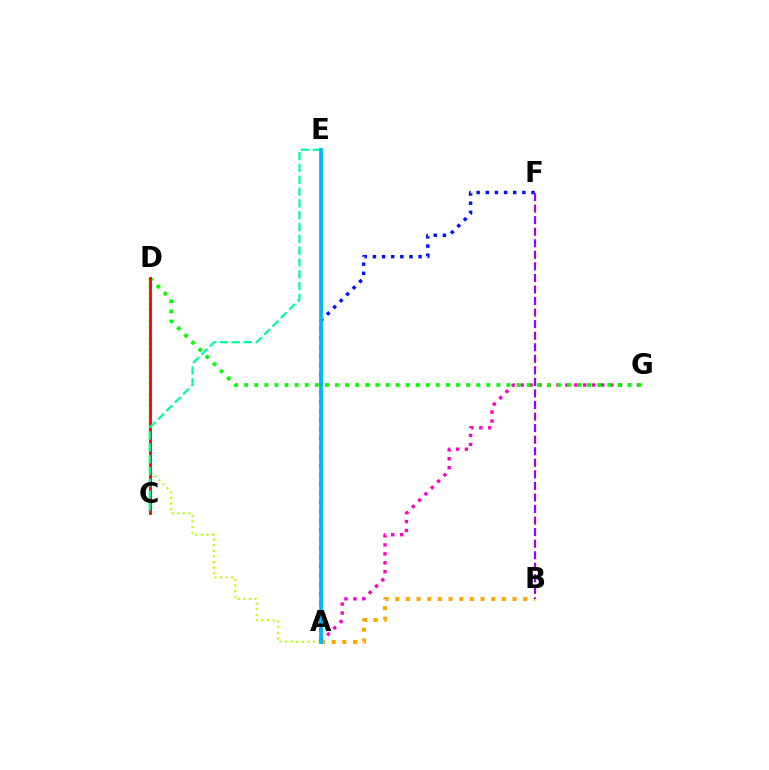{('A', 'G'): [{'color': '#ff00bd', 'line_style': 'dotted', 'thickness': 2.43}], ('A', 'D'): [{'color': '#b3ff00', 'line_style': 'dotted', 'thickness': 1.53}], ('A', 'B'): [{'color': '#ffa500', 'line_style': 'dotted', 'thickness': 2.9}], ('D', 'G'): [{'color': '#08ff00', 'line_style': 'dotted', 'thickness': 2.74}], ('C', 'D'): [{'color': '#ff0000', 'line_style': 'solid', 'thickness': 2.03}], ('C', 'E'): [{'color': '#00ff9d', 'line_style': 'dashed', 'thickness': 1.61}], ('A', 'F'): [{'color': '#0010ff', 'line_style': 'dotted', 'thickness': 2.48}], ('A', 'E'): [{'color': '#00b5ff', 'line_style': 'solid', 'thickness': 2.71}], ('B', 'F'): [{'color': '#9b00ff', 'line_style': 'dashed', 'thickness': 1.57}]}